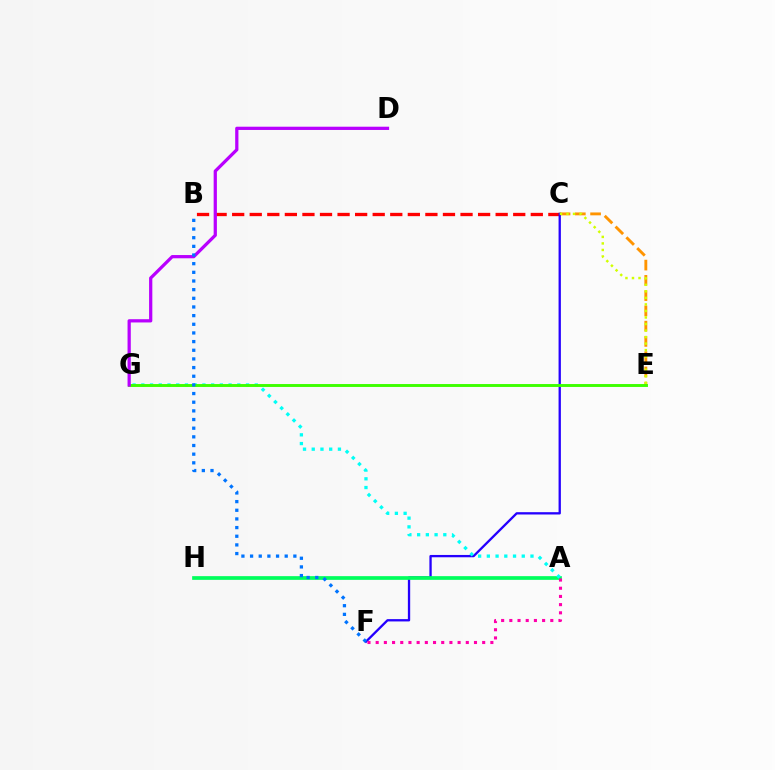{('B', 'C'): [{'color': '#ff0000', 'line_style': 'dashed', 'thickness': 2.39}], ('C', 'E'): [{'color': '#ff9400', 'line_style': 'dashed', 'thickness': 2.07}, {'color': '#d1ff00', 'line_style': 'dotted', 'thickness': 1.77}], ('C', 'F'): [{'color': '#2500ff', 'line_style': 'solid', 'thickness': 1.66}], ('A', 'H'): [{'color': '#00ff5c', 'line_style': 'solid', 'thickness': 2.67}], ('A', 'F'): [{'color': '#ff00ac', 'line_style': 'dotted', 'thickness': 2.23}], ('A', 'G'): [{'color': '#00fff6', 'line_style': 'dotted', 'thickness': 2.37}], ('E', 'G'): [{'color': '#3dff00', 'line_style': 'solid', 'thickness': 2.09}], ('D', 'G'): [{'color': '#b900ff', 'line_style': 'solid', 'thickness': 2.34}], ('B', 'F'): [{'color': '#0074ff', 'line_style': 'dotted', 'thickness': 2.35}]}